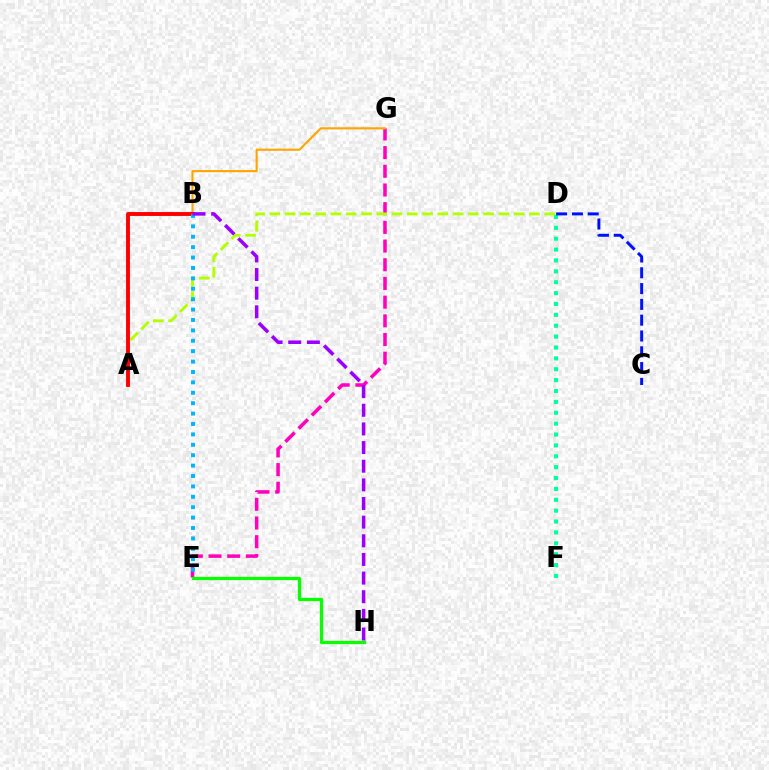{('E', 'G'): [{'color': '#ff00bd', 'line_style': 'dashed', 'thickness': 2.54}], ('B', 'G'): [{'color': '#ffa500', 'line_style': 'solid', 'thickness': 1.52}], ('D', 'F'): [{'color': '#00ff9d', 'line_style': 'dotted', 'thickness': 2.96}], ('C', 'D'): [{'color': '#0010ff', 'line_style': 'dashed', 'thickness': 2.15}], ('E', 'H'): [{'color': '#08ff00', 'line_style': 'solid', 'thickness': 2.34}], ('A', 'D'): [{'color': '#b3ff00', 'line_style': 'dashed', 'thickness': 2.07}], ('A', 'B'): [{'color': '#ff0000', 'line_style': 'solid', 'thickness': 2.8}], ('B', 'E'): [{'color': '#00b5ff', 'line_style': 'dotted', 'thickness': 2.83}], ('B', 'H'): [{'color': '#9b00ff', 'line_style': 'dashed', 'thickness': 2.53}]}